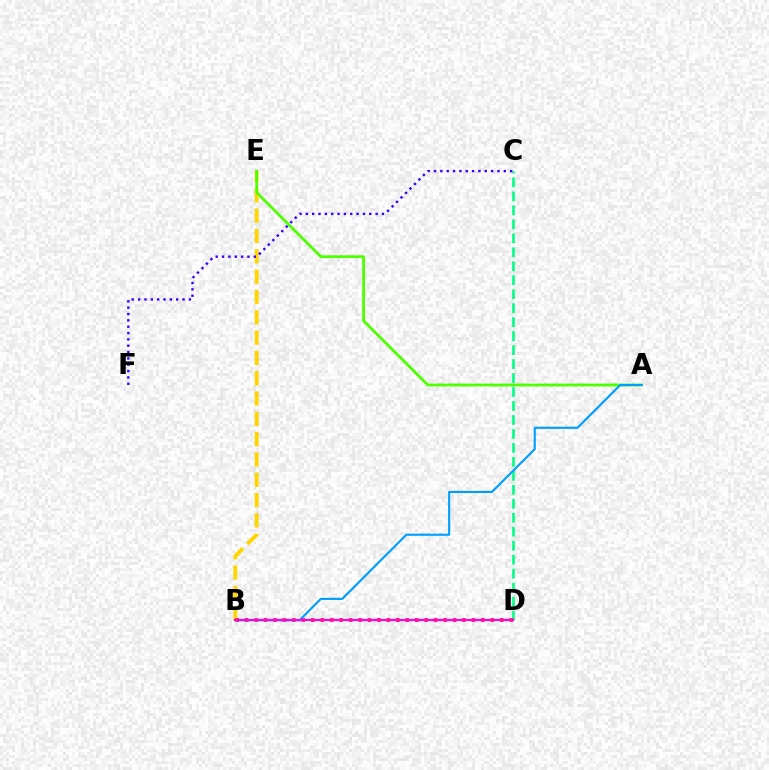{('B', 'E'): [{'color': '#ffd500', 'line_style': 'dashed', 'thickness': 2.76}], ('A', 'E'): [{'color': '#4fff00', 'line_style': 'solid', 'thickness': 2.0}], ('C', 'D'): [{'color': '#00ff86', 'line_style': 'dashed', 'thickness': 1.9}], ('B', 'D'): [{'color': '#ff0000', 'line_style': 'dotted', 'thickness': 2.57}, {'color': '#ff00ed', 'line_style': 'solid', 'thickness': 1.57}], ('A', 'B'): [{'color': '#009eff', 'line_style': 'solid', 'thickness': 1.54}], ('C', 'F'): [{'color': '#3700ff', 'line_style': 'dotted', 'thickness': 1.72}]}